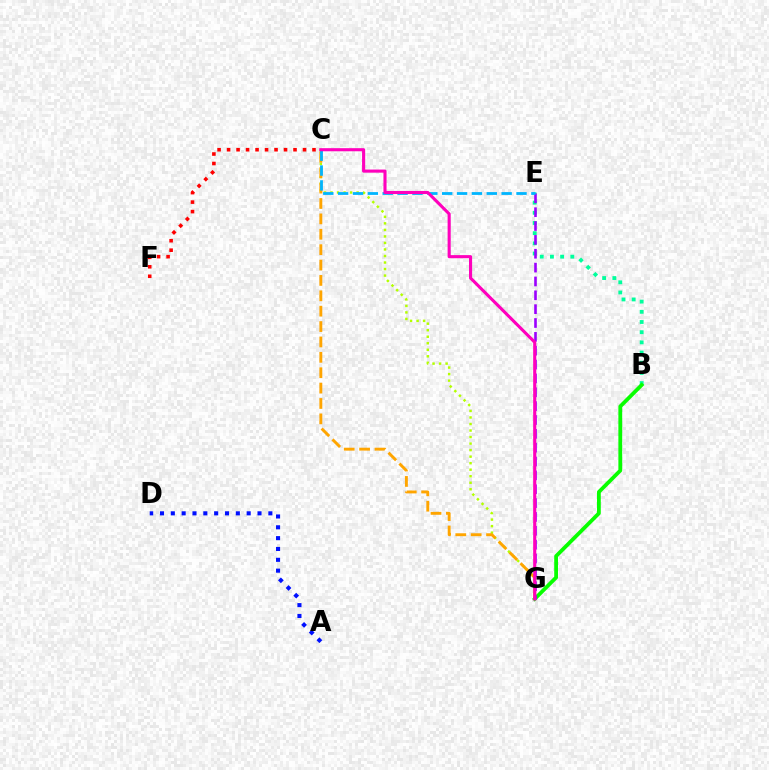{('A', 'D'): [{'color': '#0010ff', 'line_style': 'dotted', 'thickness': 2.94}], ('C', 'G'): [{'color': '#b3ff00', 'line_style': 'dotted', 'thickness': 1.77}, {'color': '#ffa500', 'line_style': 'dashed', 'thickness': 2.09}, {'color': '#ff00bd', 'line_style': 'solid', 'thickness': 2.23}], ('C', 'F'): [{'color': '#ff0000', 'line_style': 'dotted', 'thickness': 2.58}], ('B', 'E'): [{'color': '#00ff9d', 'line_style': 'dotted', 'thickness': 2.77}], ('B', 'G'): [{'color': '#08ff00', 'line_style': 'solid', 'thickness': 2.73}], ('E', 'G'): [{'color': '#9b00ff', 'line_style': 'dashed', 'thickness': 1.88}], ('C', 'E'): [{'color': '#00b5ff', 'line_style': 'dashed', 'thickness': 2.02}]}